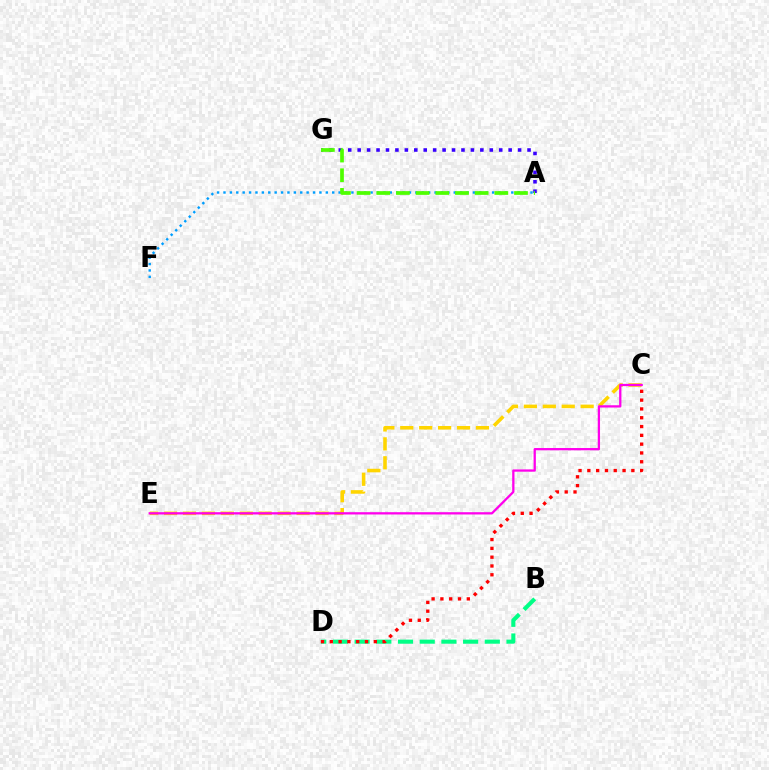{('C', 'E'): [{'color': '#ffd500', 'line_style': 'dashed', 'thickness': 2.57}, {'color': '#ff00ed', 'line_style': 'solid', 'thickness': 1.64}], ('A', 'F'): [{'color': '#009eff', 'line_style': 'dotted', 'thickness': 1.74}], ('A', 'G'): [{'color': '#3700ff', 'line_style': 'dotted', 'thickness': 2.56}, {'color': '#4fff00', 'line_style': 'dashed', 'thickness': 2.67}], ('B', 'D'): [{'color': '#00ff86', 'line_style': 'dashed', 'thickness': 2.95}], ('C', 'D'): [{'color': '#ff0000', 'line_style': 'dotted', 'thickness': 2.39}]}